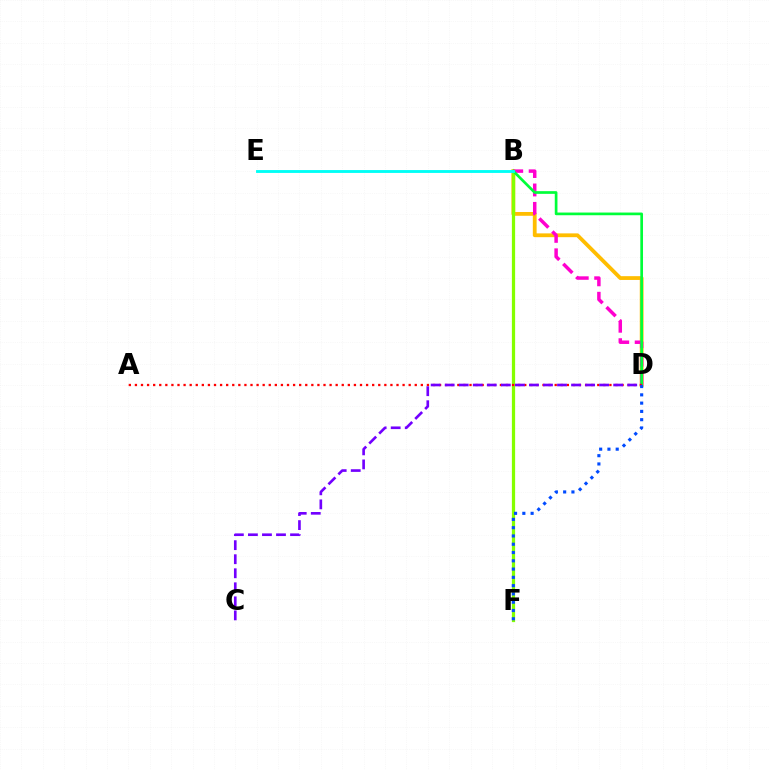{('B', 'D'): [{'color': '#ffbd00', 'line_style': 'solid', 'thickness': 2.73}, {'color': '#ff00cf', 'line_style': 'dashed', 'thickness': 2.5}, {'color': '#00ff39', 'line_style': 'solid', 'thickness': 1.94}], ('B', 'F'): [{'color': '#84ff00', 'line_style': 'solid', 'thickness': 2.33}], ('A', 'D'): [{'color': '#ff0000', 'line_style': 'dotted', 'thickness': 1.65}], ('B', 'E'): [{'color': '#00fff6', 'line_style': 'solid', 'thickness': 2.06}], ('D', 'F'): [{'color': '#004bff', 'line_style': 'dotted', 'thickness': 2.25}], ('C', 'D'): [{'color': '#7200ff', 'line_style': 'dashed', 'thickness': 1.91}]}